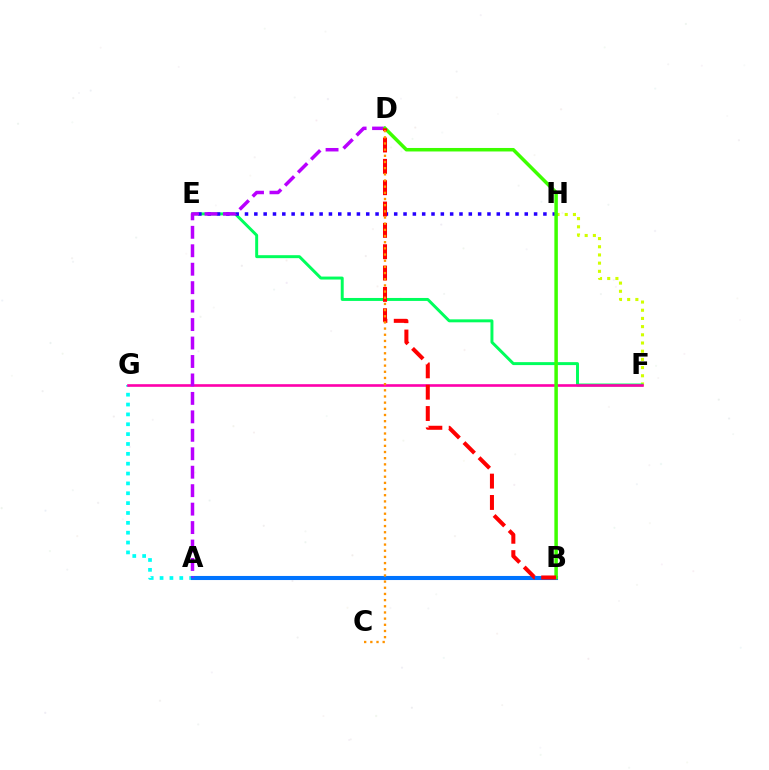{('A', 'G'): [{'color': '#00fff6', 'line_style': 'dotted', 'thickness': 2.68}], ('F', 'H'): [{'color': '#d1ff00', 'line_style': 'dotted', 'thickness': 2.23}], ('A', 'B'): [{'color': '#0074ff', 'line_style': 'solid', 'thickness': 2.94}], ('E', 'F'): [{'color': '#00ff5c', 'line_style': 'solid', 'thickness': 2.13}], ('F', 'G'): [{'color': '#ff00ac', 'line_style': 'solid', 'thickness': 1.89}], ('E', 'H'): [{'color': '#2500ff', 'line_style': 'dotted', 'thickness': 2.53}], ('A', 'D'): [{'color': '#b900ff', 'line_style': 'dashed', 'thickness': 2.51}], ('B', 'D'): [{'color': '#3dff00', 'line_style': 'solid', 'thickness': 2.52}, {'color': '#ff0000', 'line_style': 'dashed', 'thickness': 2.9}], ('C', 'D'): [{'color': '#ff9400', 'line_style': 'dotted', 'thickness': 1.68}]}